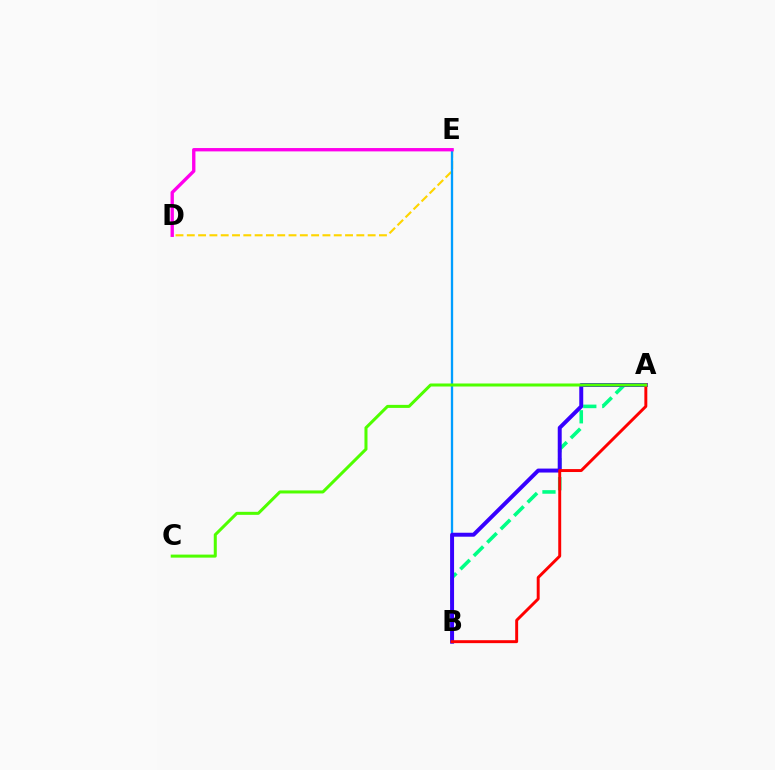{('D', 'E'): [{'color': '#ffd500', 'line_style': 'dashed', 'thickness': 1.54}, {'color': '#ff00ed', 'line_style': 'solid', 'thickness': 2.41}], ('B', 'E'): [{'color': '#009eff', 'line_style': 'solid', 'thickness': 1.68}], ('A', 'B'): [{'color': '#00ff86', 'line_style': 'dashed', 'thickness': 2.58}, {'color': '#3700ff', 'line_style': 'solid', 'thickness': 2.85}, {'color': '#ff0000', 'line_style': 'solid', 'thickness': 2.12}], ('A', 'C'): [{'color': '#4fff00', 'line_style': 'solid', 'thickness': 2.18}]}